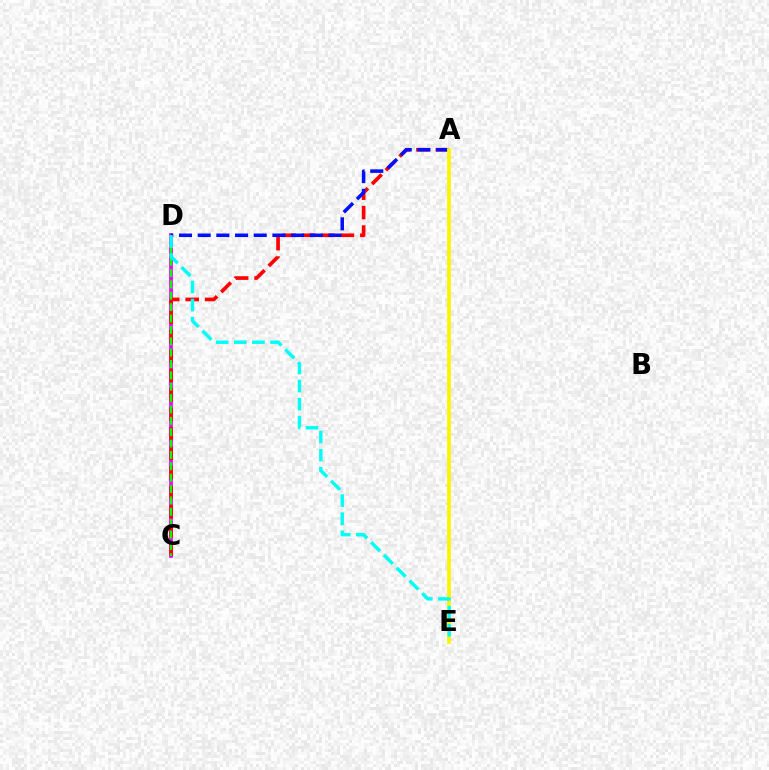{('C', 'D'): [{'color': '#ee00ff', 'line_style': 'solid', 'thickness': 2.7}, {'color': '#08ff00', 'line_style': 'dashed', 'thickness': 1.54}], ('A', 'C'): [{'color': '#ff0000', 'line_style': 'dashed', 'thickness': 2.64}], ('A', 'D'): [{'color': '#0010ff', 'line_style': 'dashed', 'thickness': 2.54}], ('A', 'E'): [{'color': '#fcf500', 'line_style': 'solid', 'thickness': 2.73}], ('D', 'E'): [{'color': '#00fff6', 'line_style': 'dashed', 'thickness': 2.46}]}